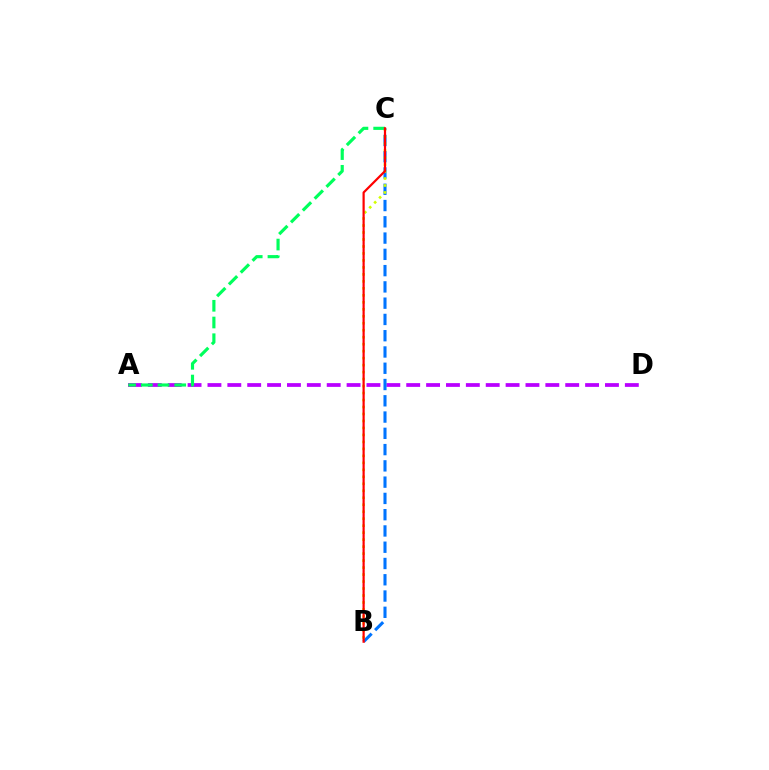{('A', 'D'): [{'color': '#b900ff', 'line_style': 'dashed', 'thickness': 2.7}], ('A', 'C'): [{'color': '#00ff5c', 'line_style': 'dashed', 'thickness': 2.27}], ('B', 'C'): [{'color': '#0074ff', 'line_style': 'dashed', 'thickness': 2.21}, {'color': '#d1ff00', 'line_style': 'dotted', 'thickness': 1.9}, {'color': '#ff0000', 'line_style': 'solid', 'thickness': 1.59}]}